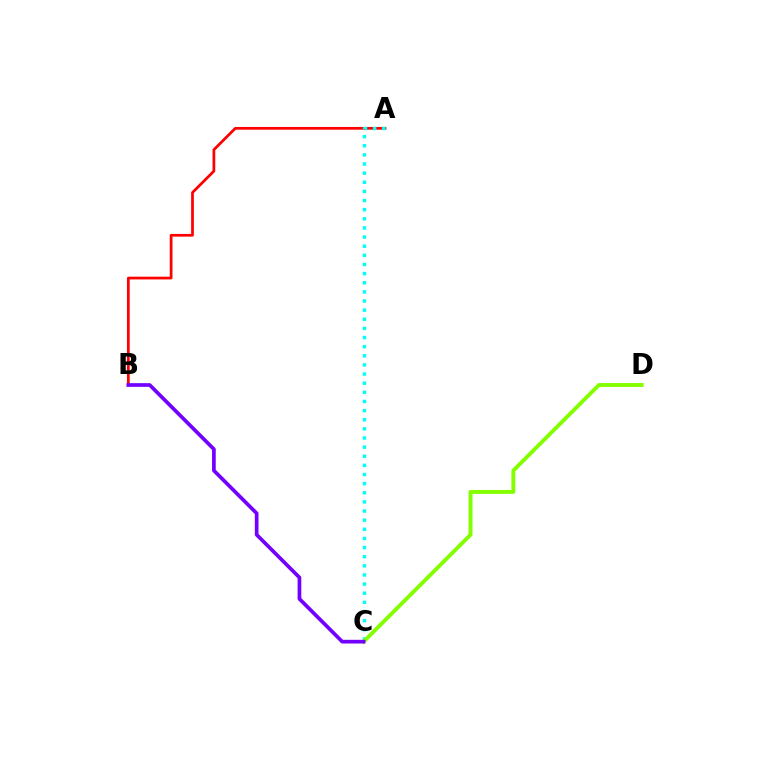{('A', 'B'): [{'color': '#ff0000', 'line_style': 'solid', 'thickness': 1.96}], ('A', 'C'): [{'color': '#00fff6', 'line_style': 'dotted', 'thickness': 2.48}], ('C', 'D'): [{'color': '#84ff00', 'line_style': 'solid', 'thickness': 2.82}], ('B', 'C'): [{'color': '#7200ff', 'line_style': 'solid', 'thickness': 2.66}]}